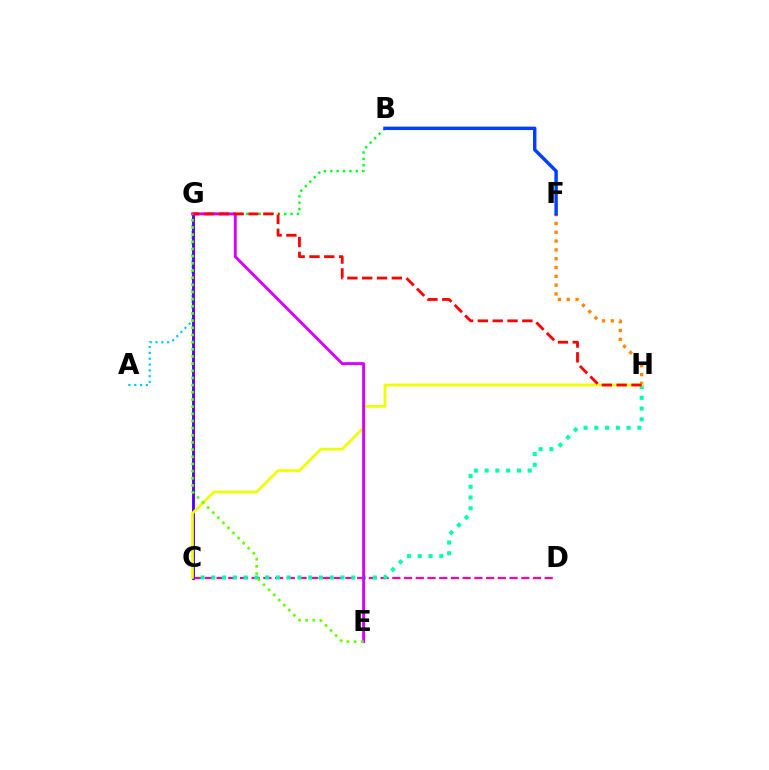{('C', 'D'): [{'color': '#ff00a0', 'line_style': 'dashed', 'thickness': 1.59}], ('B', 'G'): [{'color': '#00ff27', 'line_style': 'dotted', 'thickness': 1.73}], ('C', 'H'): [{'color': '#00ffaf', 'line_style': 'dotted', 'thickness': 2.92}, {'color': '#eeff00', 'line_style': 'solid', 'thickness': 1.97}], ('A', 'G'): [{'color': '#00c7ff', 'line_style': 'dotted', 'thickness': 1.58}], ('C', 'G'): [{'color': '#4f00ff', 'line_style': 'solid', 'thickness': 2.06}], ('F', 'H'): [{'color': '#ff8800', 'line_style': 'dotted', 'thickness': 2.4}], ('E', 'G'): [{'color': '#d600ff', 'line_style': 'solid', 'thickness': 2.09}, {'color': '#66ff00', 'line_style': 'dotted', 'thickness': 1.95}], ('B', 'F'): [{'color': '#003fff', 'line_style': 'solid', 'thickness': 2.46}], ('G', 'H'): [{'color': '#ff0000', 'line_style': 'dashed', 'thickness': 2.01}]}